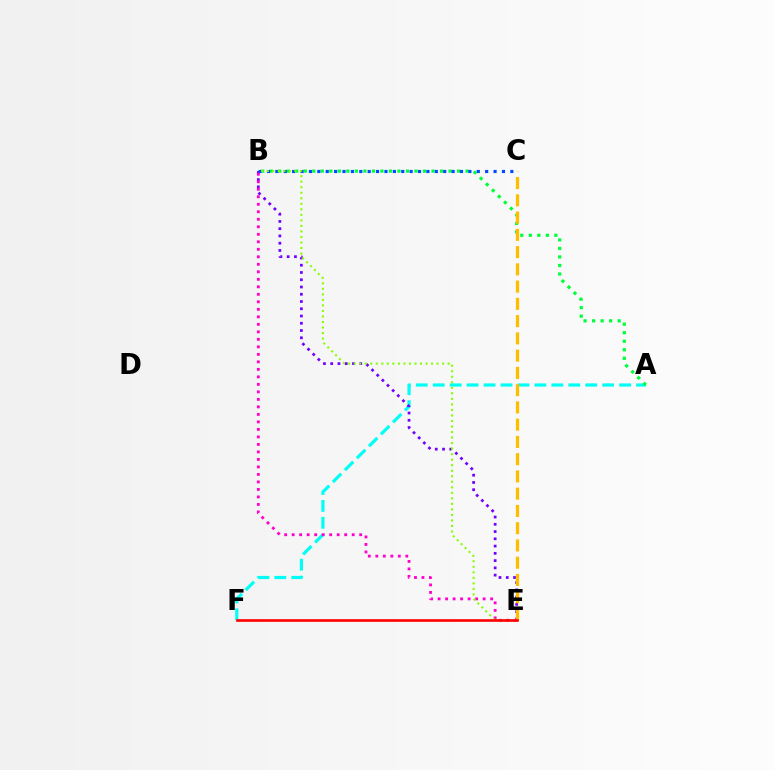{('A', 'F'): [{'color': '#00fff6', 'line_style': 'dashed', 'thickness': 2.3}], ('B', 'E'): [{'color': '#7200ff', 'line_style': 'dotted', 'thickness': 1.97}, {'color': '#ff00cf', 'line_style': 'dotted', 'thickness': 2.04}, {'color': '#84ff00', 'line_style': 'dotted', 'thickness': 1.5}], ('A', 'B'): [{'color': '#00ff39', 'line_style': 'dotted', 'thickness': 2.31}], ('C', 'E'): [{'color': '#ffbd00', 'line_style': 'dashed', 'thickness': 2.34}], ('B', 'C'): [{'color': '#004bff', 'line_style': 'dotted', 'thickness': 2.28}], ('E', 'F'): [{'color': '#ff0000', 'line_style': 'solid', 'thickness': 1.89}]}